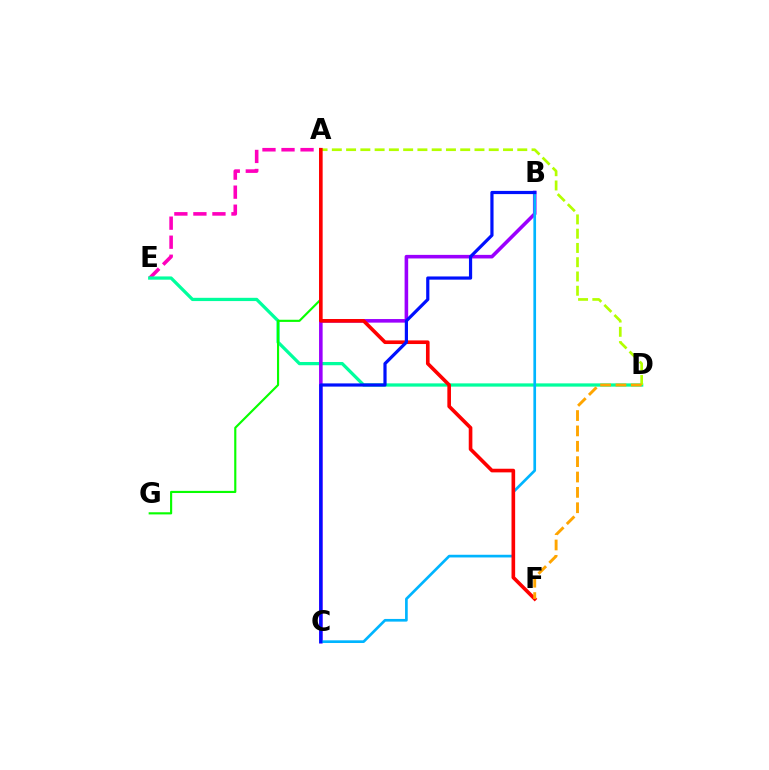{('A', 'E'): [{'color': '#ff00bd', 'line_style': 'dashed', 'thickness': 2.59}], ('D', 'E'): [{'color': '#00ff9d', 'line_style': 'solid', 'thickness': 2.34}], ('A', 'G'): [{'color': '#08ff00', 'line_style': 'solid', 'thickness': 1.55}], ('B', 'C'): [{'color': '#9b00ff', 'line_style': 'solid', 'thickness': 2.58}, {'color': '#00b5ff', 'line_style': 'solid', 'thickness': 1.93}, {'color': '#0010ff', 'line_style': 'solid', 'thickness': 2.3}], ('A', 'D'): [{'color': '#b3ff00', 'line_style': 'dashed', 'thickness': 1.94}], ('A', 'F'): [{'color': '#ff0000', 'line_style': 'solid', 'thickness': 2.62}], ('D', 'F'): [{'color': '#ffa500', 'line_style': 'dashed', 'thickness': 2.09}]}